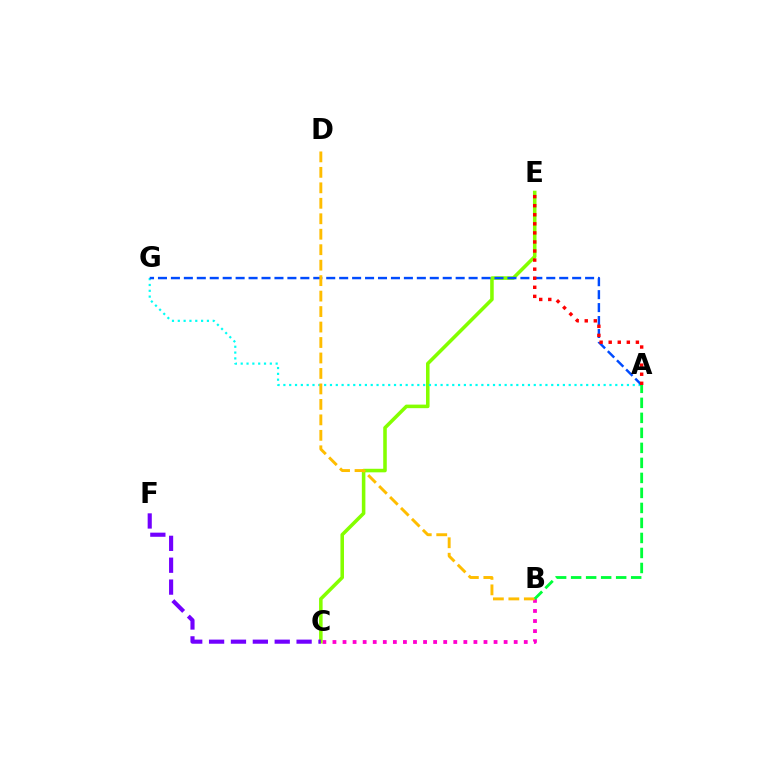{('B', 'C'): [{'color': '#ff00cf', 'line_style': 'dotted', 'thickness': 2.74}], ('C', 'E'): [{'color': '#84ff00', 'line_style': 'solid', 'thickness': 2.56}], ('A', 'G'): [{'color': '#00fff6', 'line_style': 'dotted', 'thickness': 1.58}, {'color': '#004bff', 'line_style': 'dashed', 'thickness': 1.76}], ('B', 'D'): [{'color': '#ffbd00', 'line_style': 'dashed', 'thickness': 2.1}], ('A', 'E'): [{'color': '#ff0000', 'line_style': 'dotted', 'thickness': 2.46}], ('A', 'B'): [{'color': '#00ff39', 'line_style': 'dashed', 'thickness': 2.04}], ('C', 'F'): [{'color': '#7200ff', 'line_style': 'dashed', 'thickness': 2.97}]}